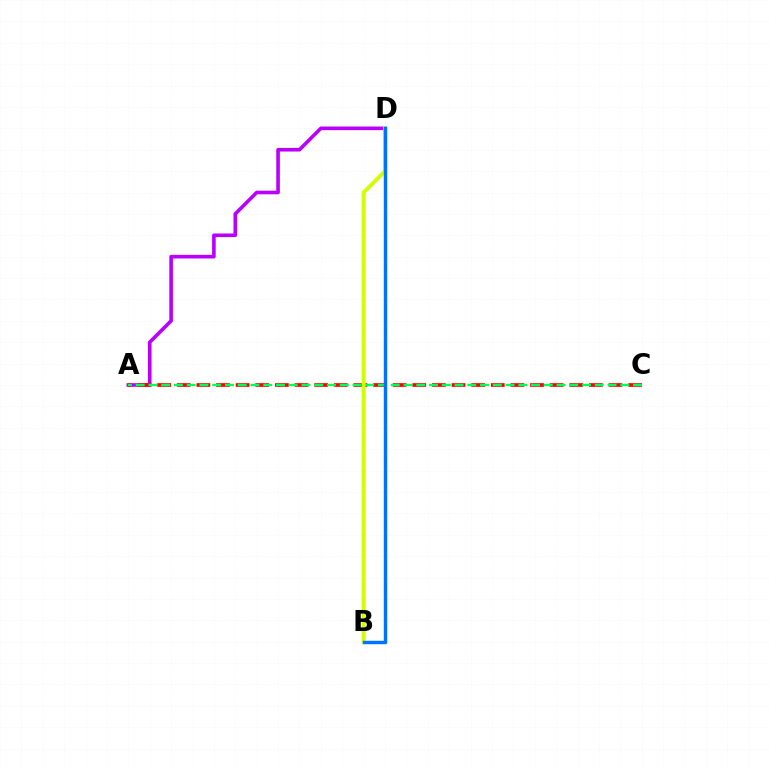{('A', 'D'): [{'color': '#b900ff', 'line_style': 'solid', 'thickness': 2.6}], ('A', 'C'): [{'color': '#ff0000', 'line_style': 'dashed', 'thickness': 2.67}, {'color': '#00ff5c', 'line_style': 'dashed', 'thickness': 1.73}], ('B', 'D'): [{'color': '#d1ff00', 'line_style': 'solid', 'thickness': 2.81}, {'color': '#0074ff', 'line_style': 'solid', 'thickness': 2.48}]}